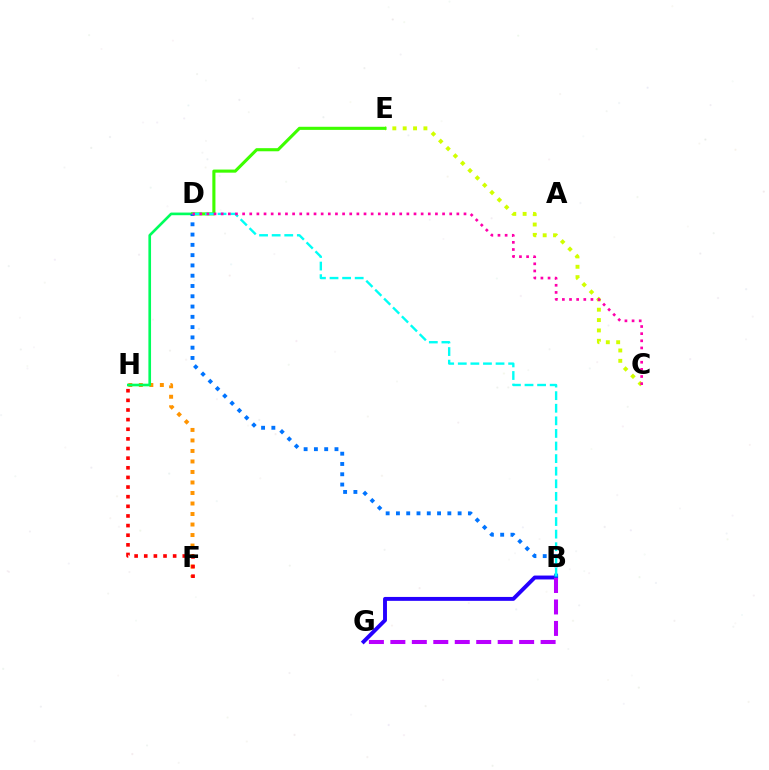{('F', 'H'): [{'color': '#ff9400', 'line_style': 'dotted', 'thickness': 2.86}, {'color': '#ff0000', 'line_style': 'dotted', 'thickness': 2.62}], ('B', 'G'): [{'color': '#2500ff', 'line_style': 'solid', 'thickness': 2.81}, {'color': '#b900ff', 'line_style': 'dashed', 'thickness': 2.92}], ('D', 'H'): [{'color': '#00ff5c', 'line_style': 'solid', 'thickness': 1.91}], ('C', 'E'): [{'color': '#d1ff00', 'line_style': 'dotted', 'thickness': 2.81}], ('D', 'E'): [{'color': '#3dff00', 'line_style': 'solid', 'thickness': 2.24}], ('B', 'D'): [{'color': '#0074ff', 'line_style': 'dotted', 'thickness': 2.79}, {'color': '#00fff6', 'line_style': 'dashed', 'thickness': 1.71}], ('C', 'D'): [{'color': '#ff00ac', 'line_style': 'dotted', 'thickness': 1.94}]}